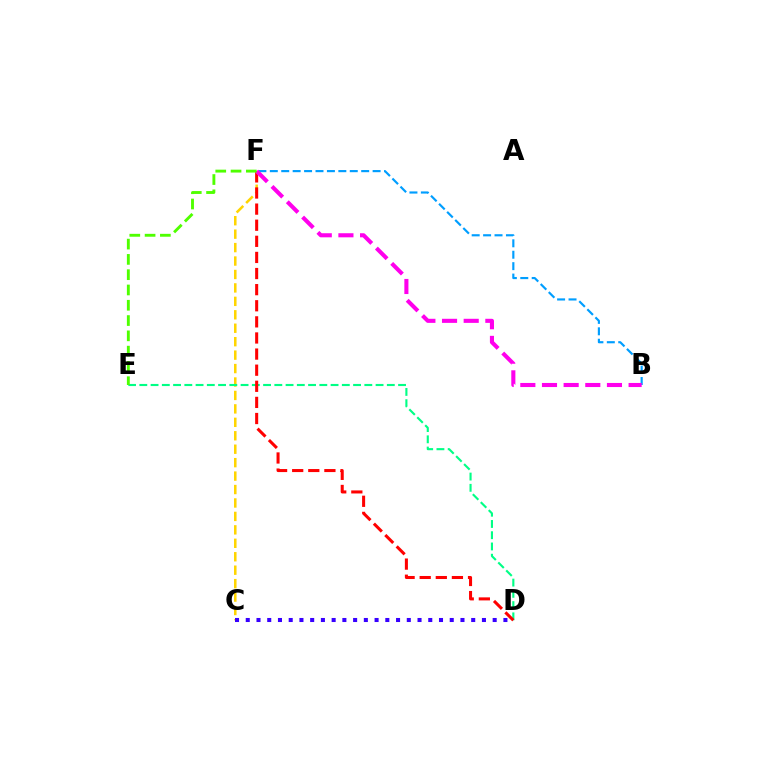{('C', 'F'): [{'color': '#ffd500', 'line_style': 'dashed', 'thickness': 1.83}], ('B', 'F'): [{'color': '#009eff', 'line_style': 'dashed', 'thickness': 1.55}, {'color': '#ff00ed', 'line_style': 'dashed', 'thickness': 2.94}], ('D', 'E'): [{'color': '#00ff86', 'line_style': 'dashed', 'thickness': 1.53}], ('D', 'F'): [{'color': '#ff0000', 'line_style': 'dashed', 'thickness': 2.19}], ('C', 'D'): [{'color': '#3700ff', 'line_style': 'dotted', 'thickness': 2.92}], ('E', 'F'): [{'color': '#4fff00', 'line_style': 'dashed', 'thickness': 2.08}]}